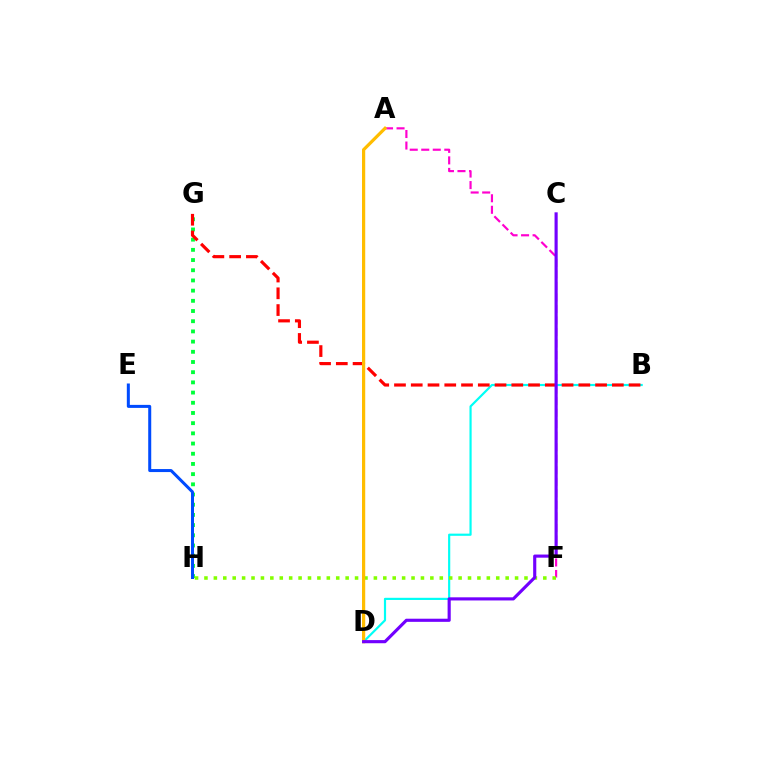{('G', 'H'): [{'color': '#00ff39', 'line_style': 'dotted', 'thickness': 2.77}], ('B', 'D'): [{'color': '#00fff6', 'line_style': 'solid', 'thickness': 1.57}], ('E', 'H'): [{'color': '#004bff', 'line_style': 'solid', 'thickness': 2.17}], ('A', 'F'): [{'color': '#ff00cf', 'line_style': 'dashed', 'thickness': 1.57}], ('F', 'H'): [{'color': '#84ff00', 'line_style': 'dotted', 'thickness': 2.56}], ('B', 'G'): [{'color': '#ff0000', 'line_style': 'dashed', 'thickness': 2.28}], ('A', 'D'): [{'color': '#ffbd00', 'line_style': 'solid', 'thickness': 2.31}], ('C', 'D'): [{'color': '#7200ff', 'line_style': 'solid', 'thickness': 2.26}]}